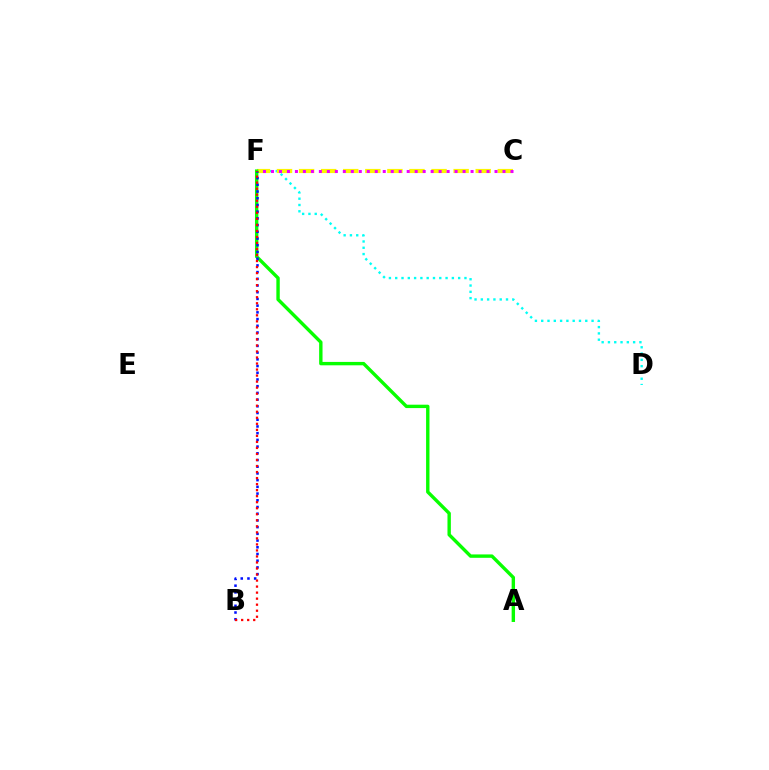{('D', 'F'): [{'color': '#00fff6', 'line_style': 'dotted', 'thickness': 1.71}], ('C', 'F'): [{'color': '#fcf500', 'line_style': 'dashed', 'thickness': 3.0}, {'color': '#ee00ff', 'line_style': 'dotted', 'thickness': 2.17}], ('A', 'F'): [{'color': '#08ff00', 'line_style': 'solid', 'thickness': 2.44}], ('B', 'F'): [{'color': '#0010ff', 'line_style': 'dotted', 'thickness': 1.82}, {'color': '#ff0000', 'line_style': 'dotted', 'thickness': 1.64}]}